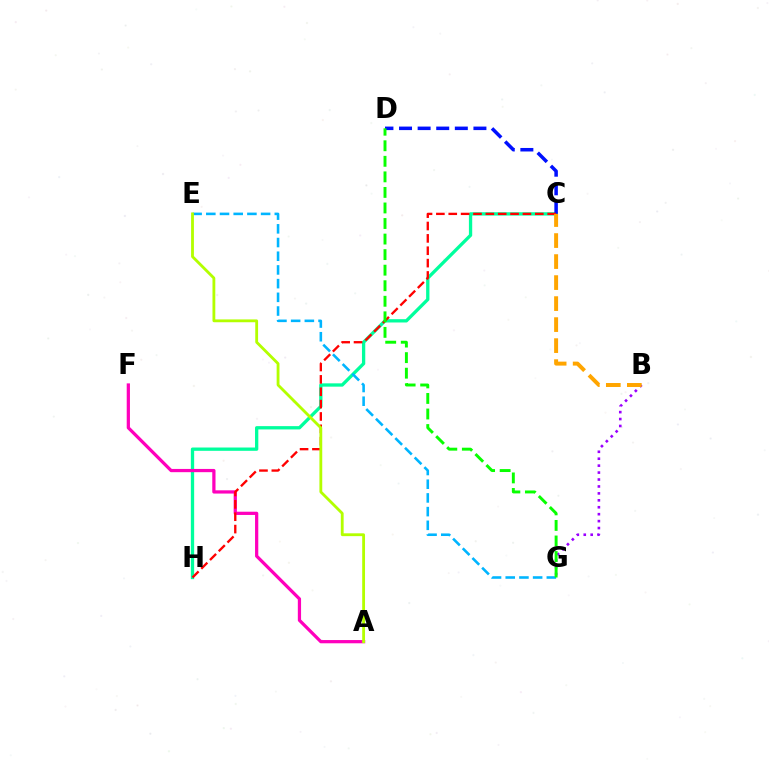{('C', 'H'): [{'color': '#00ff9d', 'line_style': 'solid', 'thickness': 2.38}, {'color': '#ff0000', 'line_style': 'dashed', 'thickness': 1.68}], ('A', 'F'): [{'color': '#ff00bd', 'line_style': 'solid', 'thickness': 2.33}], ('C', 'D'): [{'color': '#0010ff', 'line_style': 'dashed', 'thickness': 2.53}], ('E', 'G'): [{'color': '#00b5ff', 'line_style': 'dashed', 'thickness': 1.86}], ('B', 'G'): [{'color': '#9b00ff', 'line_style': 'dotted', 'thickness': 1.88}], ('B', 'C'): [{'color': '#ffa500', 'line_style': 'dashed', 'thickness': 2.85}], ('D', 'G'): [{'color': '#08ff00', 'line_style': 'dashed', 'thickness': 2.11}], ('A', 'E'): [{'color': '#b3ff00', 'line_style': 'solid', 'thickness': 2.03}]}